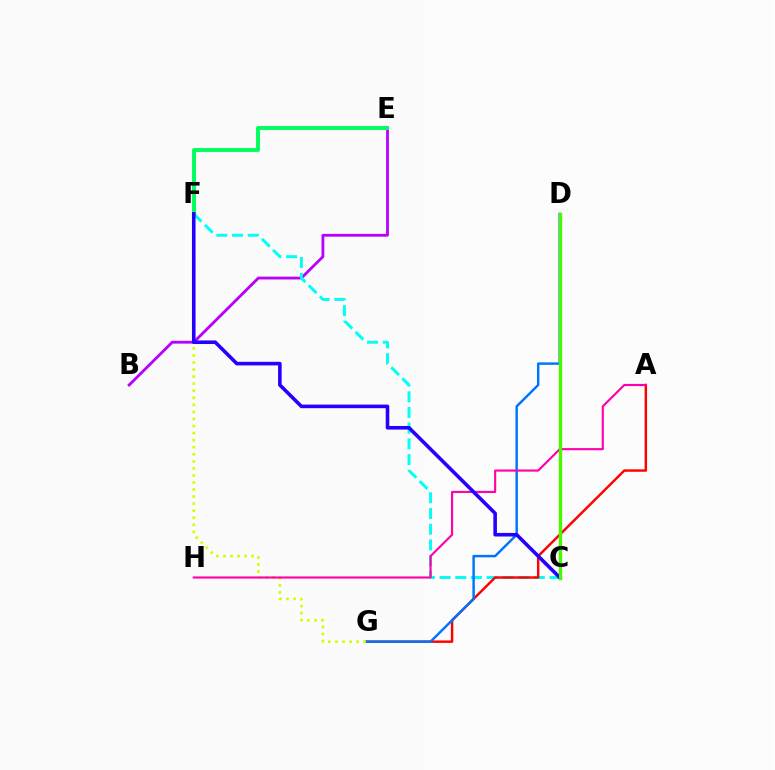{('B', 'E'): [{'color': '#b900ff', 'line_style': 'solid', 'thickness': 2.03}], ('C', 'F'): [{'color': '#00fff6', 'line_style': 'dashed', 'thickness': 2.13}, {'color': '#2500ff', 'line_style': 'solid', 'thickness': 2.58}], ('A', 'G'): [{'color': '#ff0000', 'line_style': 'solid', 'thickness': 1.74}], ('E', 'F'): [{'color': '#00ff5c', 'line_style': 'solid', 'thickness': 2.81}], ('D', 'G'): [{'color': '#0074ff', 'line_style': 'solid', 'thickness': 1.76}], ('C', 'D'): [{'color': '#ff9400', 'line_style': 'solid', 'thickness': 2.38}, {'color': '#3dff00', 'line_style': 'solid', 'thickness': 2.24}], ('F', 'G'): [{'color': '#d1ff00', 'line_style': 'dotted', 'thickness': 1.92}], ('A', 'H'): [{'color': '#ff00ac', 'line_style': 'solid', 'thickness': 1.54}]}